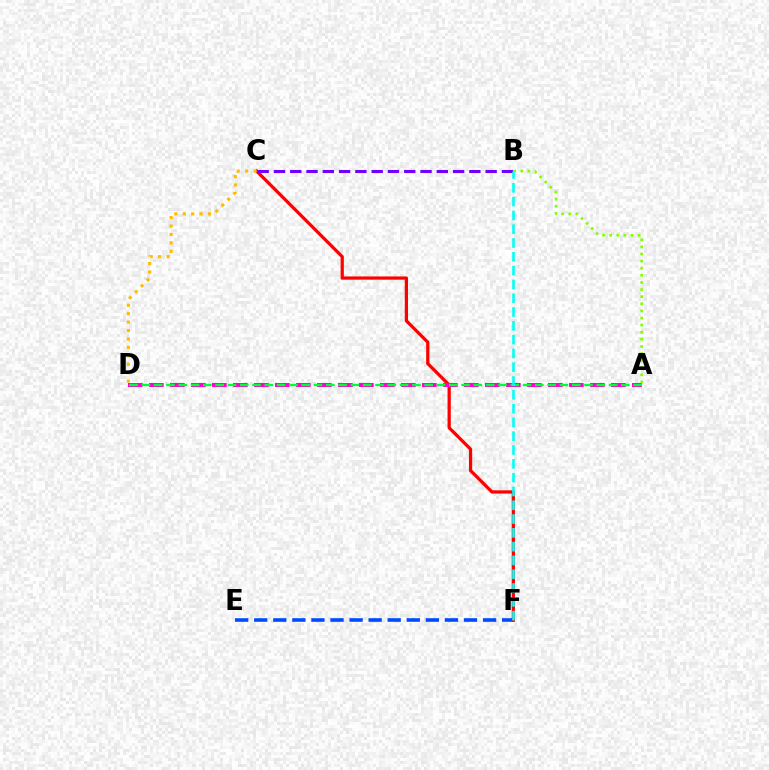{('E', 'F'): [{'color': '#004bff', 'line_style': 'dashed', 'thickness': 2.59}], ('C', 'F'): [{'color': '#ff0000', 'line_style': 'solid', 'thickness': 2.33}], ('A', 'D'): [{'color': '#ff00cf', 'line_style': 'dashed', 'thickness': 2.85}, {'color': '#00ff39', 'line_style': 'dashed', 'thickness': 1.67}], ('B', 'C'): [{'color': '#7200ff', 'line_style': 'dashed', 'thickness': 2.21}], ('A', 'B'): [{'color': '#84ff00', 'line_style': 'dotted', 'thickness': 1.93}], ('C', 'D'): [{'color': '#ffbd00', 'line_style': 'dotted', 'thickness': 2.29}], ('B', 'F'): [{'color': '#00fff6', 'line_style': 'dashed', 'thickness': 1.88}]}